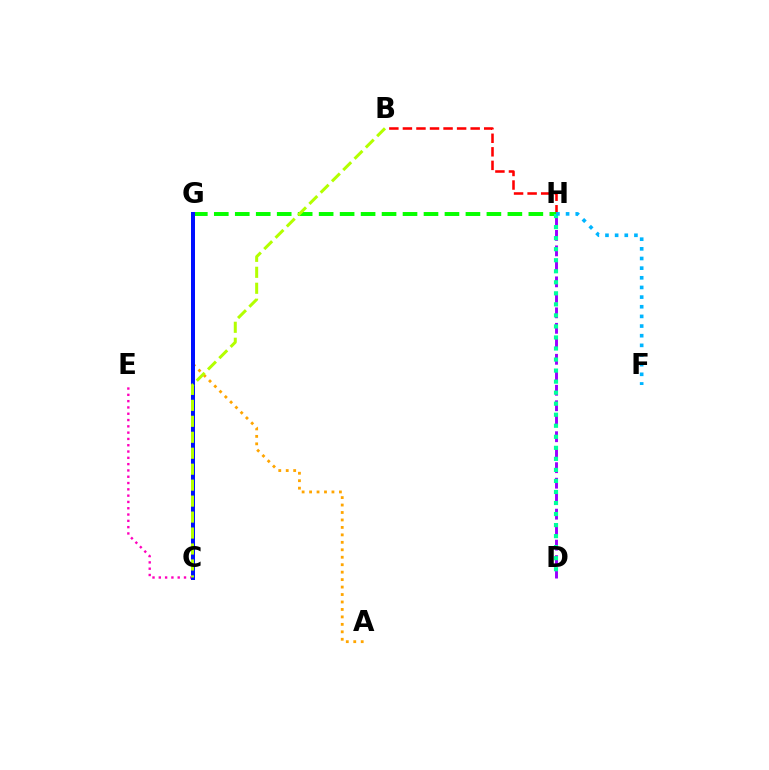{('B', 'H'): [{'color': '#ff0000', 'line_style': 'dashed', 'thickness': 1.84}], ('C', 'E'): [{'color': '#ff00bd', 'line_style': 'dotted', 'thickness': 1.71}], ('A', 'G'): [{'color': '#ffa500', 'line_style': 'dotted', 'thickness': 2.03}], ('D', 'H'): [{'color': '#9b00ff', 'line_style': 'dashed', 'thickness': 2.1}, {'color': '#00ff9d', 'line_style': 'dotted', 'thickness': 3.0}], ('G', 'H'): [{'color': '#08ff00', 'line_style': 'dashed', 'thickness': 2.85}], ('C', 'G'): [{'color': '#0010ff', 'line_style': 'solid', 'thickness': 2.88}], ('F', 'H'): [{'color': '#00b5ff', 'line_style': 'dotted', 'thickness': 2.62}], ('B', 'C'): [{'color': '#b3ff00', 'line_style': 'dashed', 'thickness': 2.17}]}